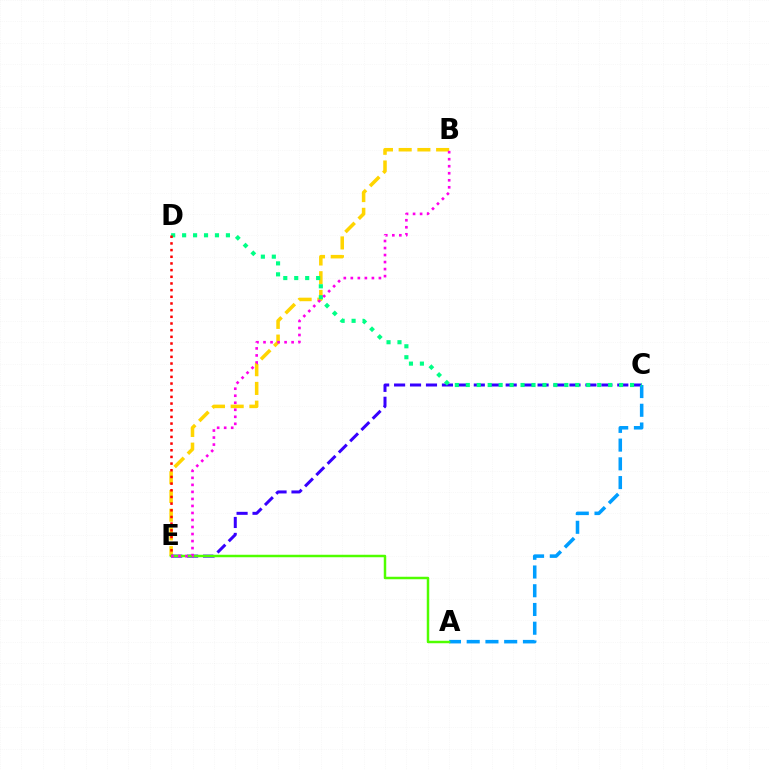{('B', 'E'): [{'color': '#ffd500', 'line_style': 'dashed', 'thickness': 2.54}, {'color': '#ff00ed', 'line_style': 'dotted', 'thickness': 1.91}], ('C', 'E'): [{'color': '#3700ff', 'line_style': 'dashed', 'thickness': 2.17}], ('A', 'C'): [{'color': '#009eff', 'line_style': 'dashed', 'thickness': 2.55}], ('C', 'D'): [{'color': '#00ff86', 'line_style': 'dotted', 'thickness': 2.98}], ('D', 'E'): [{'color': '#ff0000', 'line_style': 'dotted', 'thickness': 1.81}], ('A', 'E'): [{'color': '#4fff00', 'line_style': 'solid', 'thickness': 1.78}]}